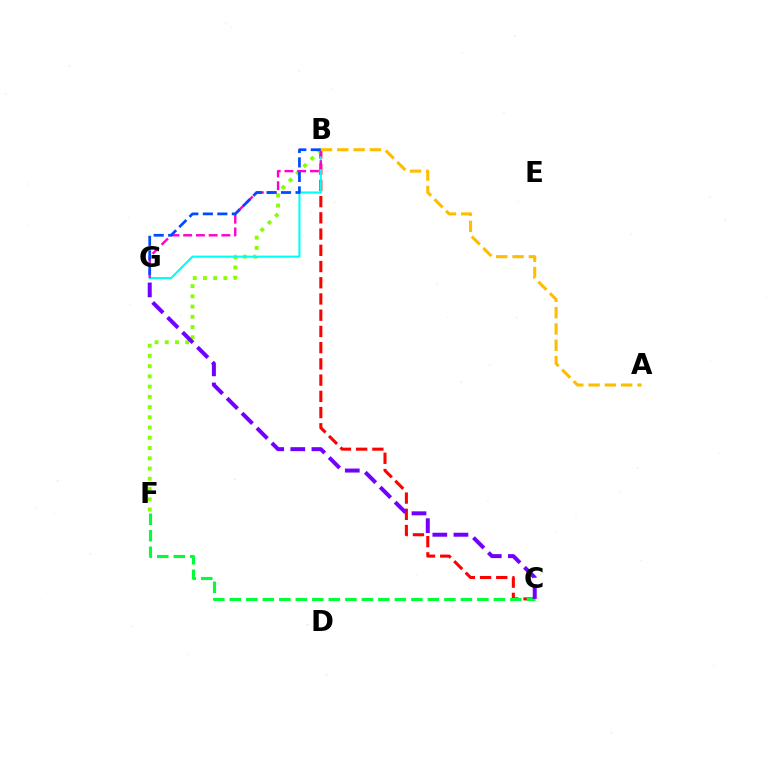{('B', 'C'): [{'color': '#ff0000', 'line_style': 'dashed', 'thickness': 2.2}], ('B', 'F'): [{'color': '#84ff00', 'line_style': 'dotted', 'thickness': 2.78}], ('B', 'G'): [{'color': '#00fff6', 'line_style': 'solid', 'thickness': 1.51}, {'color': '#ff00cf', 'line_style': 'dashed', 'thickness': 1.73}, {'color': '#004bff', 'line_style': 'dashed', 'thickness': 1.97}], ('C', 'F'): [{'color': '#00ff39', 'line_style': 'dashed', 'thickness': 2.24}], ('A', 'B'): [{'color': '#ffbd00', 'line_style': 'dashed', 'thickness': 2.21}], ('C', 'G'): [{'color': '#7200ff', 'line_style': 'dashed', 'thickness': 2.87}]}